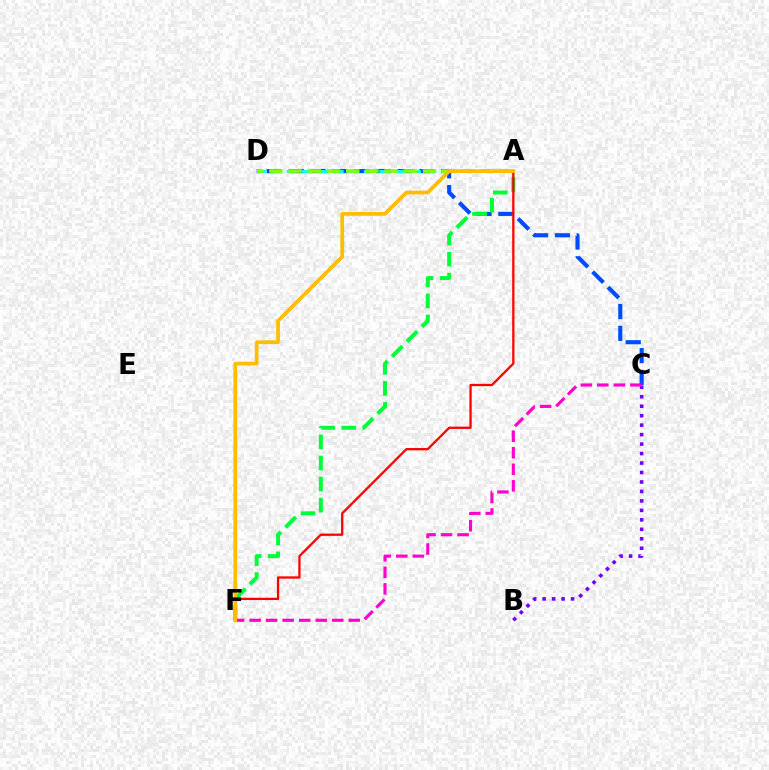{('C', 'D'): [{'color': '#004bff', 'line_style': 'dashed', 'thickness': 2.96}], ('A', 'F'): [{'color': '#00ff39', 'line_style': 'dashed', 'thickness': 2.86}, {'color': '#ff0000', 'line_style': 'solid', 'thickness': 1.64}, {'color': '#ffbd00', 'line_style': 'solid', 'thickness': 2.67}], ('A', 'D'): [{'color': '#00fff6', 'line_style': 'dashed', 'thickness': 2.1}, {'color': '#84ff00', 'line_style': 'dashed', 'thickness': 2.61}], ('B', 'C'): [{'color': '#7200ff', 'line_style': 'dotted', 'thickness': 2.57}], ('C', 'F'): [{'color': '#ff00cf', 'line_style': 'dashed', 'thickness': 2.25}]}